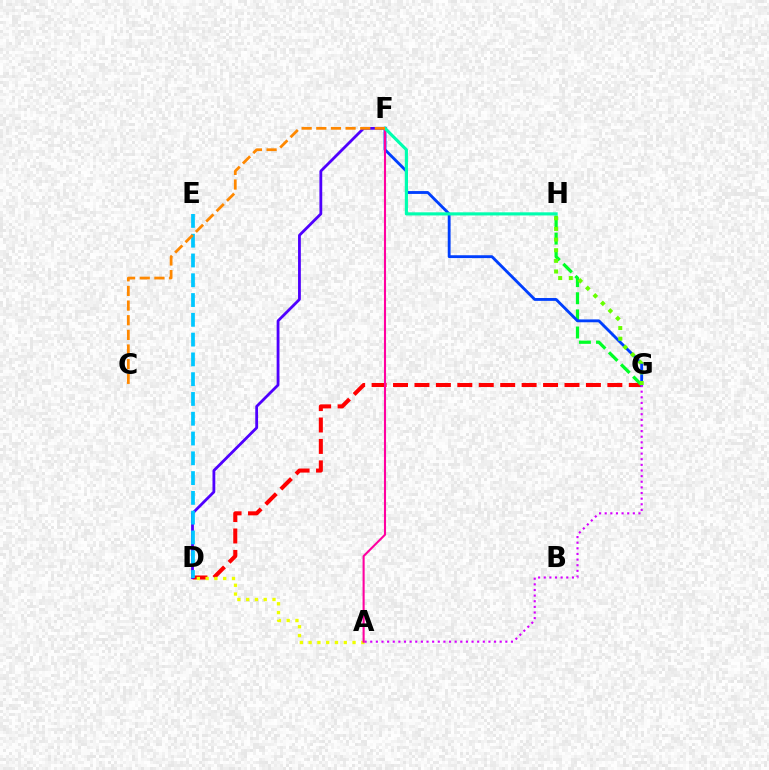{('D', 'G'): [{'color': '#ff0000', 'line_style': 'dashed', 'thickness': 2.91}], ('A', 'D'): [{'color': '#eeff00', 'line_style': 'dotted', 'thickness': 2.39}], ('G', 'H'): [{'color': '#00ff27', 'line_style': 'dashed', 'thickness': 2.33}, {'color': '#66ff00', 'line_style': 'dotted', 'thickness': 2.89}], ('F', 'G'): [{'color': '#003fff', 'line_style': 'solid', 'thickness': 2.05}], ('D', 'F'): [{'color': '#4f00ff', 'line_style': 'solid', 'thickness': 2.02}], ('D', 'E'): [{'color': '#00c7ff', 'line_style': 'dashed', 'thickness': 2.69}], ('A', 'G'): [{'color': '#d600ff', 'line_style': 'dotted', 'thickness': 1.53}], ('A', 'F'): [{'color': '#ff00a0', 'line_style': 'solid', 'thickness': 1.51}], ('F', 'H'): [{'color': '#00ffaf', 'line_style': 'solid', 'thickness': 2.26}], ('C', 'F'): [{'color': '#ff8800', 'line_style': 'dashed', 'thickness': 1.99}]}